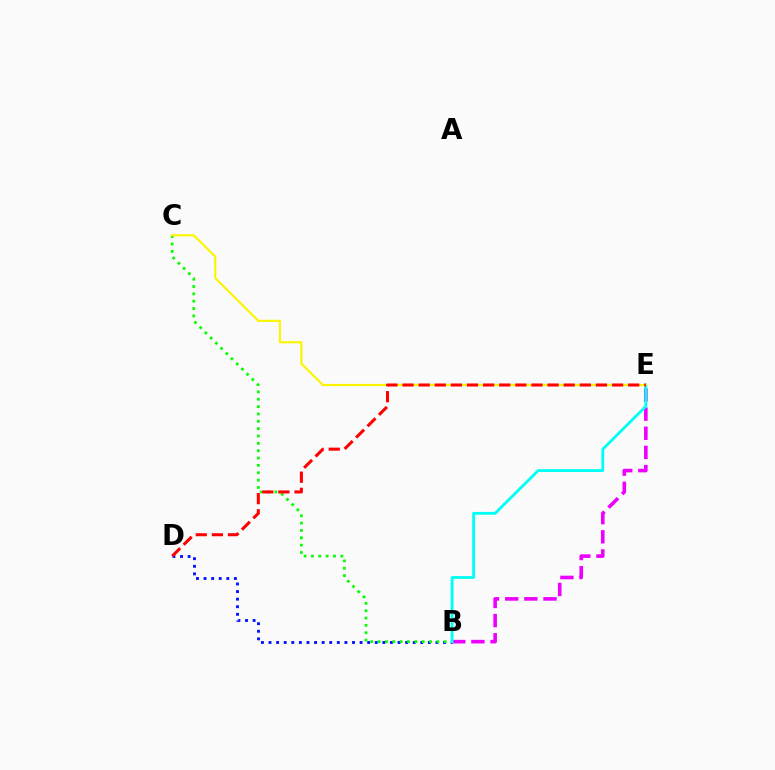{('B', 'D'): [{'color': '#0010ff', 'line_style': 'dotted', 'thickness': 2.06}], ('B', 'E'): [{'color': '#ee00ff', 'line_style': 'dashed', 'thickness': 2.6}, {'color': '#00fff6', 'line_style': 'solid', 'thickness': 2.04}], ('B', 'C'): [{'color': '#08ff00', 'line_style': 'dotted', 'thickness': 2.0}], ('C', 'E'): [{'color': '#fcf500', 'line_style': 'solid', 'thickness': 1.54}], ('D', 'E'): [{'color': '#ff0000', 'line_style': 'dashed', 'thickness': 2.19}]}